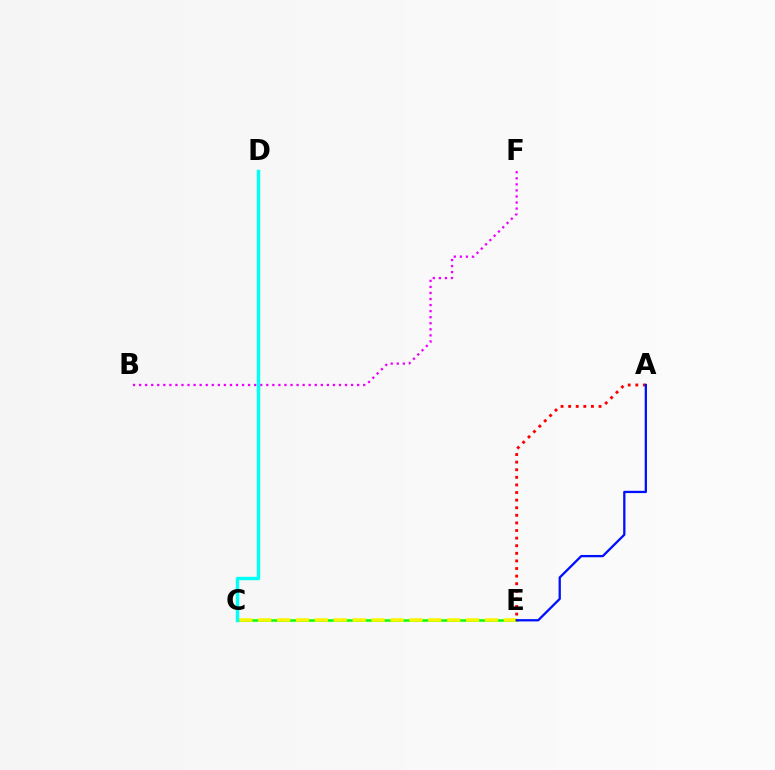{('C', 'E'): [{'color': '#08ff00', 'line_style': 'solid', 'thickness': 1.81}, {'color': '#fcf500', 'line_style': 'dashed', 'thickness': 2.57}], ('A', 'E'): [{'color': '#ff0000', 'line_style': 'dotted', 'thickness': 2.06}, {'color': '#0010ff', 'line_style': 'solid', 'thickness': 1.65}], ('B', 'F'): [{'color': '#ee00ff', 'line_style': 'dotted', 'thickness': 1.65}], ('C', 'D'): [{'color': '#00fff6', 'line_style': 'solid', 'thickness': 2.47}]}